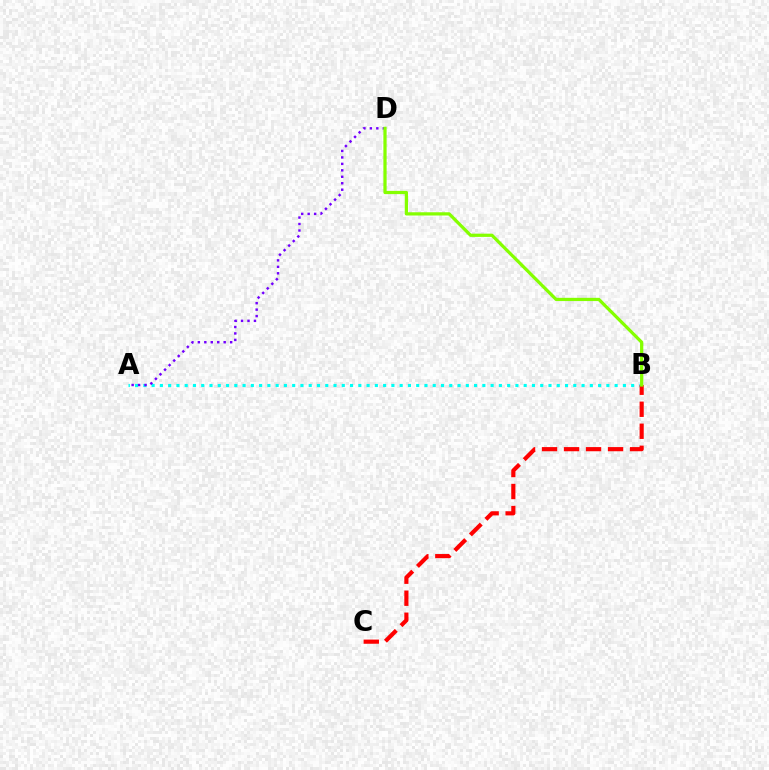{('A', 'B'): [{'color': '#00fff6', 'line_style': 'dotted', 'thickness': 2.25}], ('A', 'D'): [{'color': '#7200ff', 'line_style': 'dotted', 'thickness': 1.75}], ('B', 'C'): [{'color': '#ff0000', 'line_style': 'dashed', 'thickness': 2.99}], ('B', 'D'): [{'color': '#84ff00', 'line_style': 'solid', 'thickness': 2.33}]}